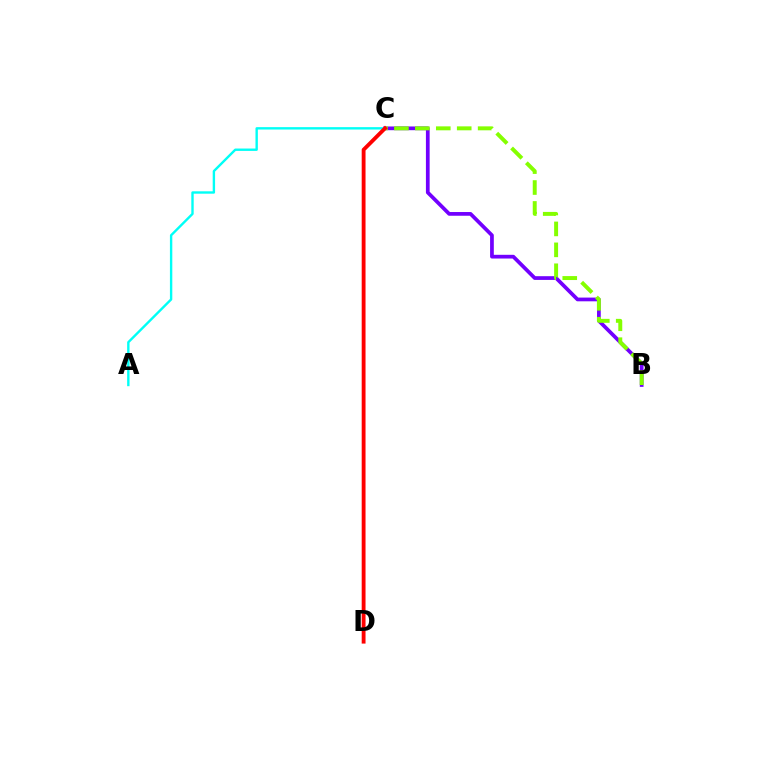{('B', 'C'): [{'color': '#7200ff', 'line_style': 'solid', 'thickness': 2.68}, {'color': '#84ff00', 'line_style': 'dashed', 'thickness': 2.84}], ('A', 'C'): [{'color': '#00fff6', 'line_style': 'solid', 'thickness': 1.72}], ('C', 'D'): [{'color': '#ff0000', 'line_style': 'solid', 'thickness': 2.76}]}